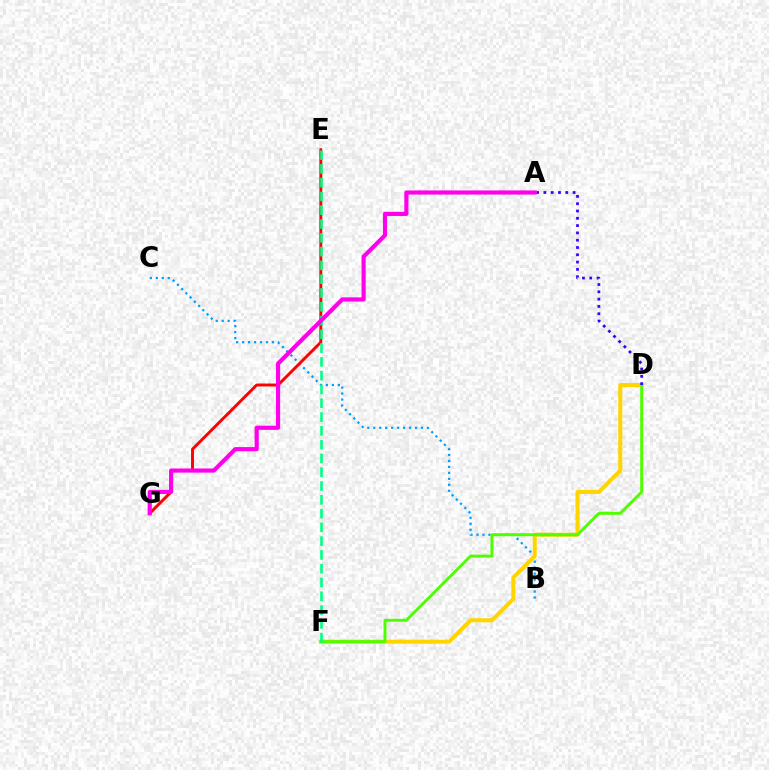{('B', 'C'): [{'color': '#009eff', 'line_style': 'dotted', 'thickness': 1.62}], ('D', 'F'): [{'color': '#ffd500', 'line_style': 'solid', 'thickness': 2.9}, {'color': '#4fff00', 'line_style': 'solid', 'thickness': 2.13}], ('E', 'G'): [{'color': '#ff0000', 'line_style': 'solid', 'thickness': 2.1}], ('E', 'F'): [{'color': '#00ff86', 'line_style': 'dashed', 'thickness': 1.87}], ('A', 'D'): [{'color': '#3700ff', 'line_style': 'dotted', 'thickness': 1.98}], ('A', 'G'): [{'color': '#ff00ed', 'line_style': 'solid', 'thickness': 2.99}]}